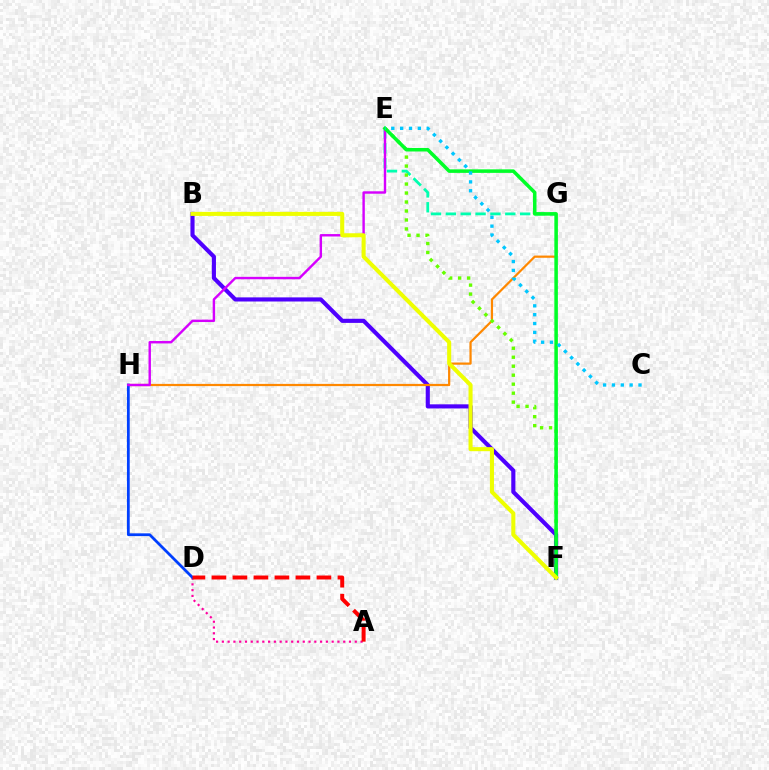{('A', 'D'): [{'color': '#ff00a0', 'line_style': 'dotted', 'thickness': 1.57}, {'color': '#ff0000', 'line_style': 'dashed', 'thickness': 2.85}], ('B', 'F'): [{'color': '#4f00ff', 'line_style': 'solid', 'thickness': 2.97}, {'color': '#eeff00', 'line_style': 'solid', 'thickness': 2.92}], ('G', 'H'): [{'color': '#ff8800', 'line_style': 'solid', 'thickness': 1.6}], ('D', 'H'): [{'color': '#003fff', 'line_style': 'solid', 'thickness': 2.0}], ('E', 'G'): [{'color': '#00ffaf', 'line_style': 'dashed', 'thickness': 2.02}], ('E', 'H'): [{'color': '#d600ff', 'line_style': 'solid', 'thickness': 1.74}], ('E', 'F'): [{'color': '#66ff00', 'line_style': 'dotted', 'thickness': 2.44}, {'color': '#00ff27', 'line_style': 'solid', 'thickness': 2.54}], ('C', 'E'): [{'color': '#00c7ff', 'line_style': 'dotted', 'thickness': 2.41}]}